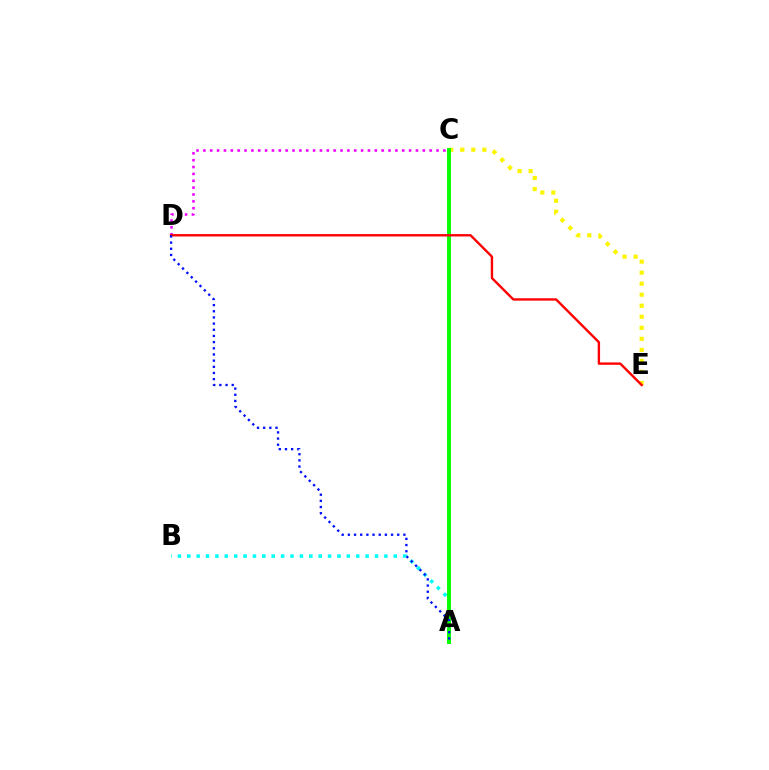{('C', 'D'): [{'color': '#ee00ff', 'line_style': 'dotted', 'thickness': 1.86}], ('A', 'B'): [{'color': '#00fff6', 'line_style': 'dotted', 'thickness': 2.55}], ('C', 'E'): [{'color': '#fcf500', 'line_style': 'dotted', 'thickness': 3.0}], ('A', 'C'): [{'color': '#08ff00', 'line_style': 'solid', 'thickness': 2.83}], ('D', 'E'): [{'color': '#ff0000', 'line_style': 'solid', 'thickness': 1.71}], ('A', 'D'): [{'color': '#0010ff', 'line_style': 'dotted', 'thickness': 1.68}]}